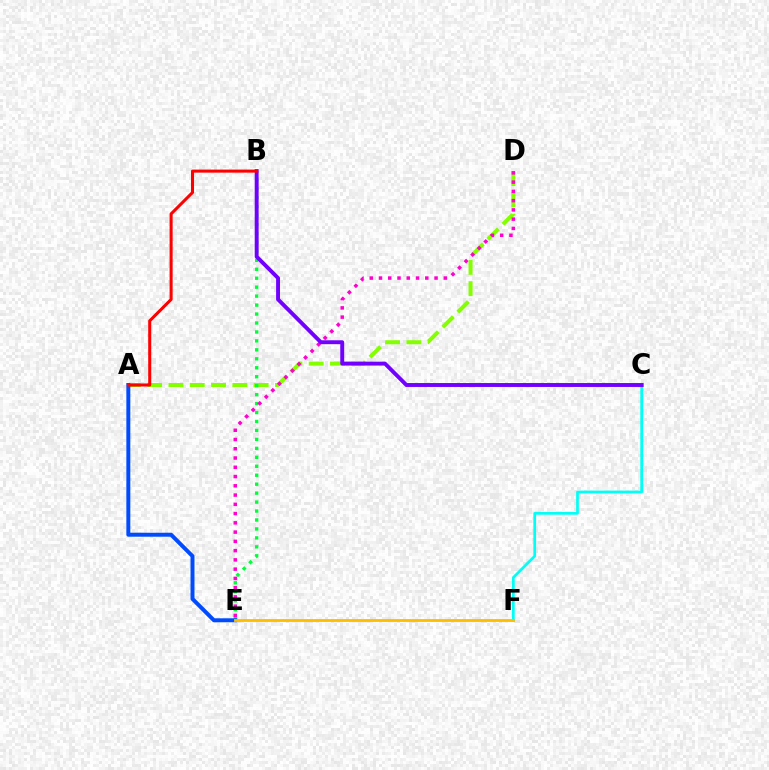{('A', 'D'): [{'color': '#84ff00', 'line_style': 'dashed', 'thickness': 2.89}], ('B', 'E'): [{'color': '#00ff39', 'line_style': 'dotted', 'thickness': 2.43}], ('A', 'E'): [{'color': '#004bff', 'line_style': 'solid', 'thickness': 2.86}], ('D', 'E'): [{'color': '#ff00cf', 'line_style': 'dotted', 'thickness': 2.52}], ('C', 'F'): [{'color': '#00fff6', 'line_style': 'solid', 'thickness': 1.95}], ('E', 'F'): [{'color': '#ffbd00', 'line_style': 'solid', 'thickness': 2.03}], ('B', 'C'): [{'color': '#7200ff', 'line_style': 'solid', 'thickness': 2.81}], ('A', 'B'): [{'color': '#ff0000', 'line_style': 'solid', 'thickness': 2.19}]}